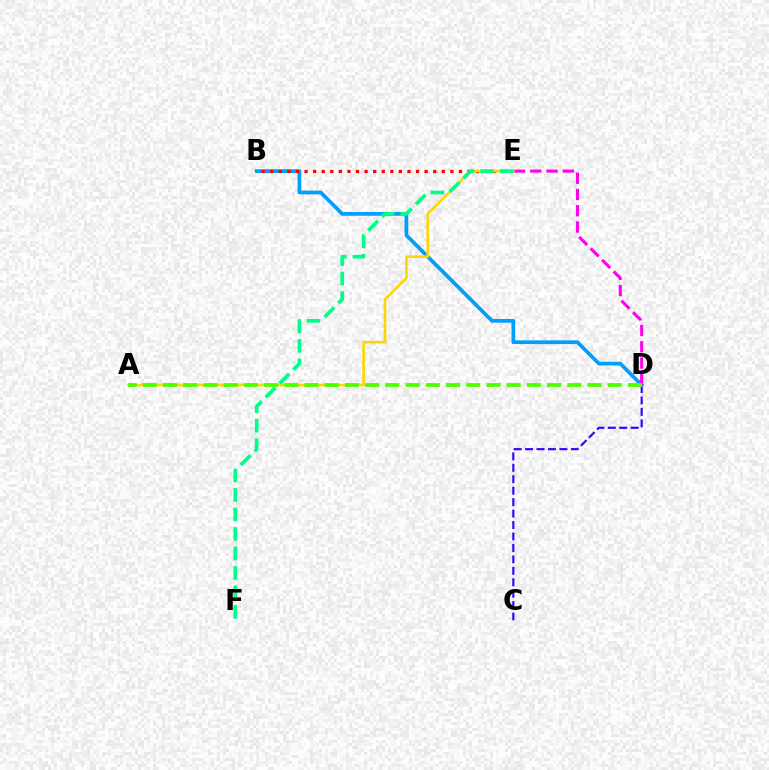{('C', 'D'): [{'color': '#3700ff', 'line_style': 'dashed', 'thickness': 1.56}], ('B', 'D'): [{'color': '#009eff', 'line_style': 'solid', 'thickness': 2.68}], ('B', 'E'): [{'color': '#ff0000', 'line_style': 'dotted', 'thickness': 2.33}], ('D', 'E'): [{'color': '#ff00ed', 'line_style': 'dashed', 'thickness': 2.21}], ('A', 'E'): [{'color': '#ffd500', 'line_style': 'solid', 'thickness': 1.87}], ('E', 'F'): [{'color': '#00ff86', 'line_style': 'dashed', 'thickness': 2.65}], ('A', 'D'): [{'color': '#4fff00', 'line_style': 'dashed', 'thickness': 2.75}]}